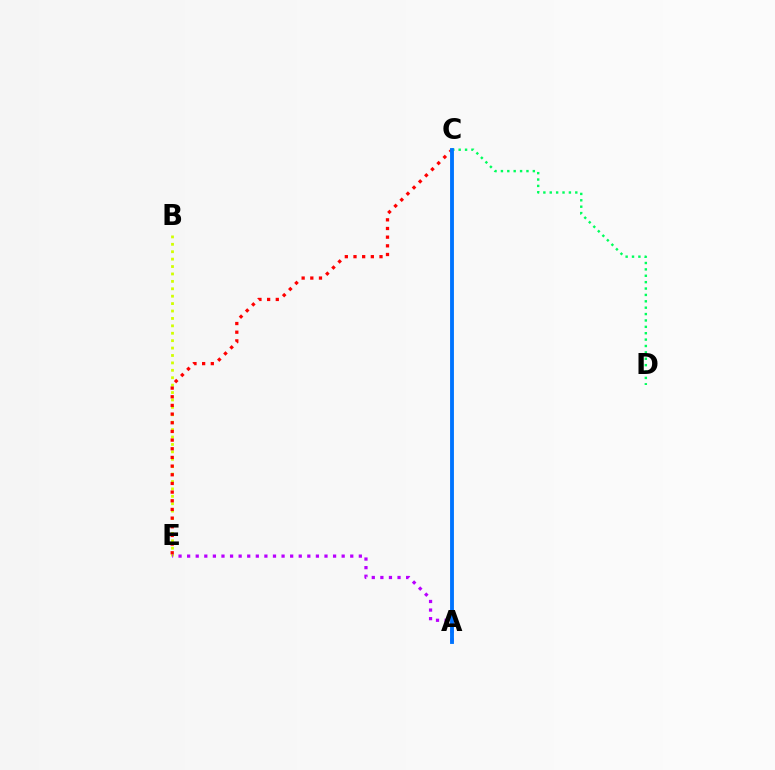{('B', 'E'): [{'color': '#d1ff00', 'line_style': 'dotted', 'thickness': 2.01}], ('C', 'D'): [{'color': '#00ff5c', 'line_style': 'dotted', 'thickness': 1.73}], ('C', 'E'): [{'color': '#ff0000', 'line_style': 'dotted', 'thickness': 2.35}], ('A', 'E'): [{'color': '#b900ff', 'line_style': 'dotted', 'thickness': 2.33}], ('A', 'C'): [{'color': '#0074ff', 'line_style': 'solid', 'thickness': 2.78}]}